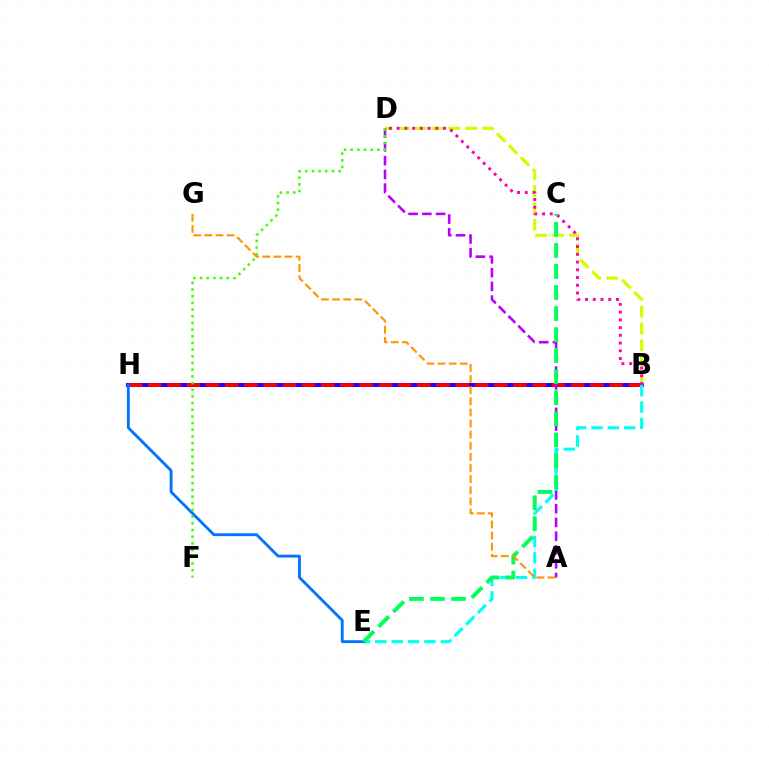{('B', 'H'): [{'color': '#2500ff', 'line_style': 'solid', 'thickness': 2.86}, {'color': '#ff0000', 'line_style': 'dashed', 'thickness': 2.61}], ('B', 'D'): [{'color': '#d1ff00', 'line_style': 'dashed', 'thickness': 2.29}, {'color': '#ff00ac', 'line_style': 'dotted', 'thickness': 2.1}], ('A', 'D'): [{'color': '#b900ff', 'line_style': 'dashed', 'thickness': 1.87}], ('B', 'E'): [{'color': '#00fff6', 'line_style': 'dashed', 'thickness': 2.22}], ('E', 'H'): [{'color': '#0074ff', 'line_style': 'solid', 'thickness': 2.04}], ('D', 'F'): [{'color': '#3dff00', 'line_style': 'dotted', 'thickness': 1.82}], ('C', 'E'): [{'color': '#00ff5c', 'line_style': 'dashed', 'thickness': 2.86}], ('A', 'G'): [{'color': '#ff9400', 'line_style': 'dashed', 'thickness': 1.51}]}